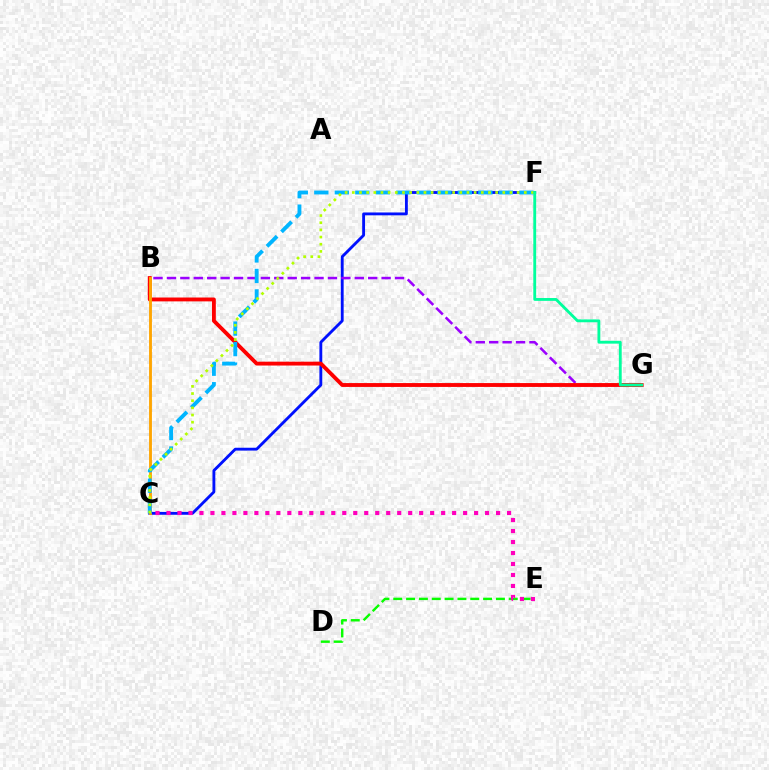{('C', 'F'): [{'color': '#0010ff', 'line_style': 'solid', 'thickness': 2.05}, {'color': '#00b5ff', 'line_style': 'dashed', 'thickness': 2.79}, {'color': '#b3ff00', 'line_style': 'dotted', 'thickness': 1.95}], ('B', 'G'): [{'color': '#9b00ff', 'line_style': 'dashed', 'thickness': 1.82}, {'color': '#ff0000', 'line_style': 'solid', 'thickness': 2.78}], ('D', 'E'): [{'color': '#08ff00', 'line_style': 'dashed', 'thickness': 1.74}], ('B', 'C'): [{'color': '#ffa500', 'line_style': 'solid', 'thickness': 2.06}], ('C', 'E'): [{'color': '#ff00bd', 'line_style': 'dotted', 'thickness': 2.98}], ('F', 'G'): [{'color': '#00ff9d', 'line_style': 'solid', 'thickness': 2.05}]}